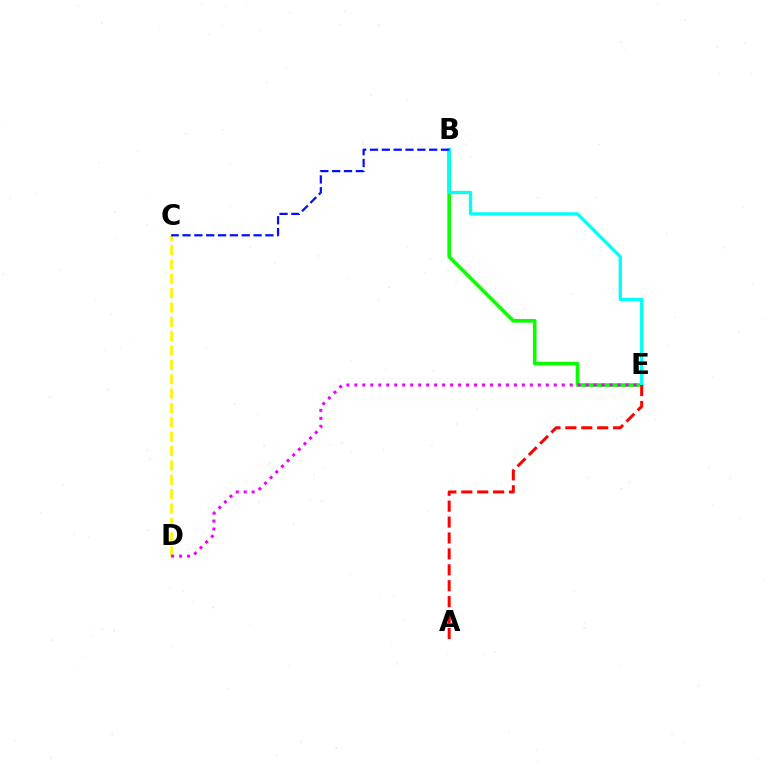{('B', 'E'): [{'color': '#08ff00', 'line_style': 'solid', 'thickness': 2.6}, {'color': '#00fff6', 'line_style': 'solid', 'thickness': 2.36}], ('C', 'D'): [{'color': '#fcf500', 'line_style': 'dashed', 'thickness': 1.95}], ('A', 'E'): [{'color': '#ff0000', 'line_style': 'dashed', 'thickness': 2.16}], ('B', 'C'): [{'color': '#0010ff', 'line_style': 'dashed', 'thickness': 1.61}], ('D', 'E'): [{'color': '#ee00ff', 'line_style': 'dotted', 'thickness': 2.17}]}